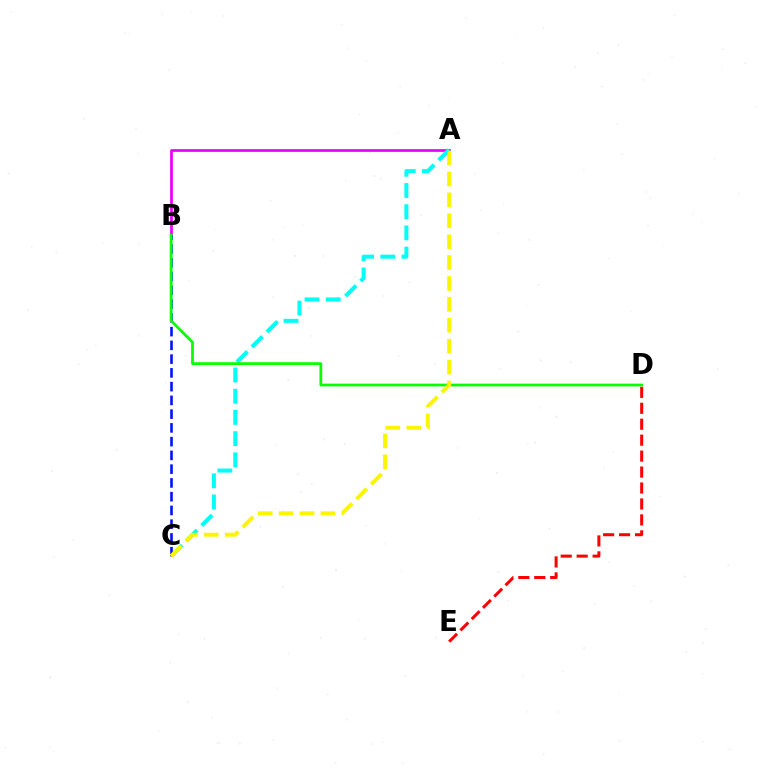{('A', 'B'): [{'color': '#ee00ff', 'line_style': 'solid', 'thickness': 1.97}], ('A', 'C'): [{'color': '#00fff6', 'line_style': 'dashed', 'thickness': 2.88}, {'color': '#fcf500', 'line_style': 'dashed', 'thickness': 2.84}], ('B', 'C'): [{'color': '#0010ff', 'line_style': 'dashed', 'thickness': 1.87}], ('B', 'D'): [{'color': '#08ff00', 'line_style': 'solid', 'thickness': 1.99}], ('D', 'E'): [{'color': '#ff0000', 'line_style': 'dashed', 'thickness': 2.17}]}